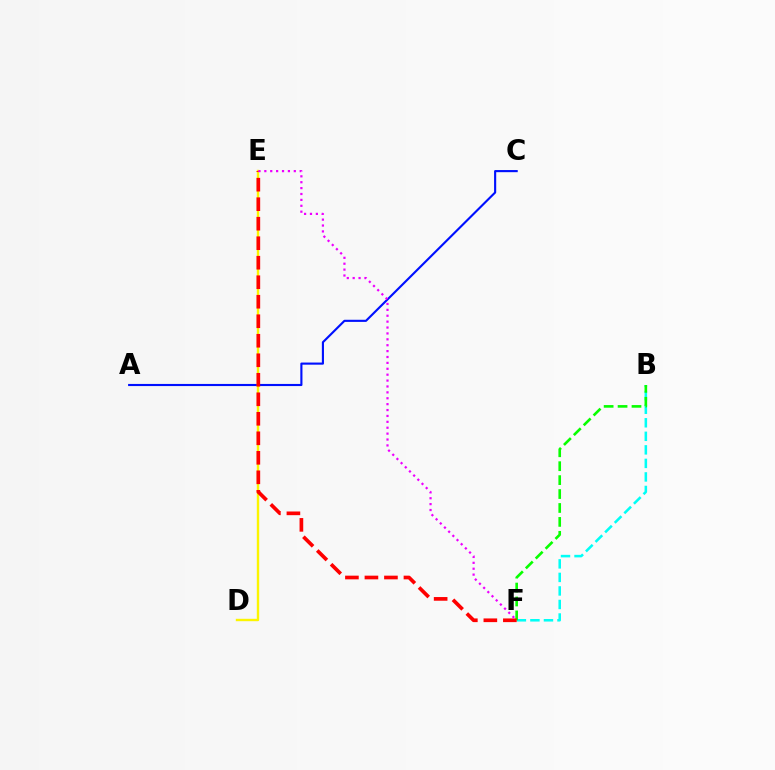{('B', 'F'): [{'color': '#00fff6', 'line_style': 'dashed', 'thickness': 1.84}, {'color': '#08ff00', 'line_style': 'dashed', 'thickness': 1.89}], ('A', 'C'): [{'color': '#0010ff', 'line_style': 'solid', 'thickness': 1.53}], ('D', 'E'): [{'color': '#fcf500', 'line_style': 'solid', 'thickness': 1.73}], ('E', 'F'): [{'color': '#ff0000', 'line_style': 'dashed', 'thickness': 2.65}, {'color': '#ee00ff', 'line_style': 'dotted', 'thickness': 1.6}]}